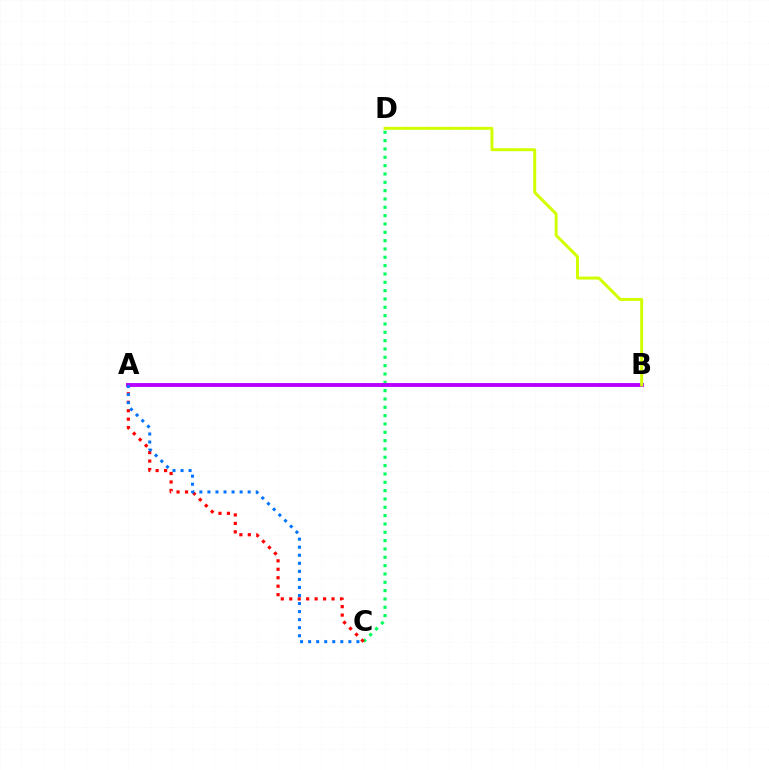{('C', 'D'): [{'color': '#00ff5c', 'line_style': 'dotted', 'thickness': 2.26}], ('A', 'C'): [{'color': '#ff0000', 'line_style': 'dotted', 'thickness': 2.3}, {'color': '#0074ff', 'line_style': 'dotted', 'thickness': 2.19}], ('A', 'B'): [{'color': '#b900ff', 'line_style': 'solid', 'thickness': 2.8}], ('B', 'D'): [{'color': '#d1ff00', 'line_style': 'solid', 'thickness': 2.15}]}